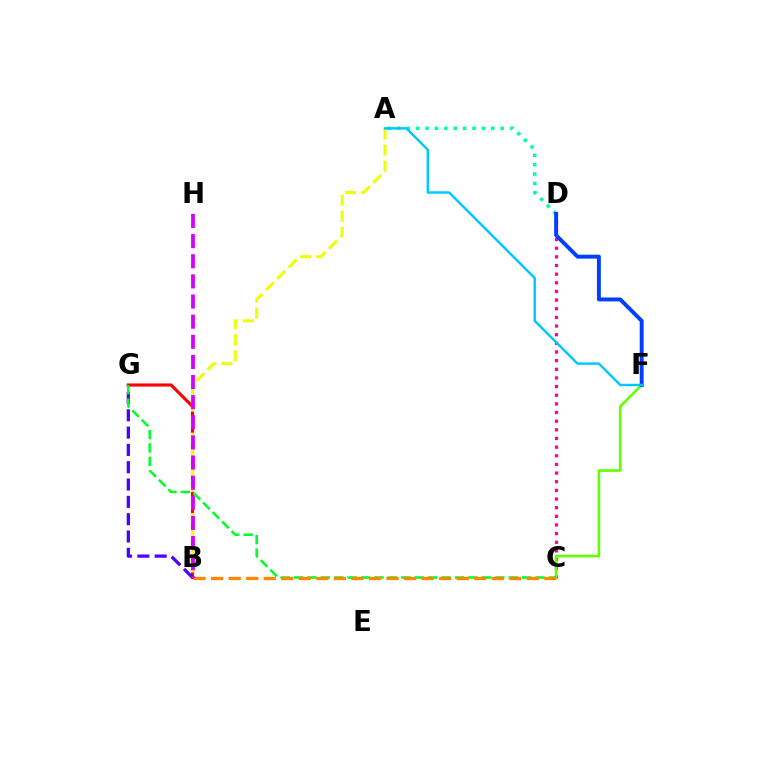{('B', 'G'): [{'color': '#ff0000', 'line_style': 'solid', 'thickness': 2.26}, {'color': '#4f00ff', 'line_style': 'dashed', 'thickness': 2.35}], ('C', 'D'): [{'color': '#ff00a0', 'line_style': 'dotted', 'thickness': 2.35}], ('A', 'B'): [{'color': '#eeff00', 'line_style': 'dashed', 'thickness': 2.18}], ('C', 'F'): [{'color': '#66ff00', 'line_style': 'solid', 'thickness': 1.9}], ('C', 'G'): [{'color': '#00ff27', 'line_style': 'dashed', 'thickness': 1.82}], ('A', 'D'): [{'color': '#00ffaf', 'line_style': 'dotted', 'thickness': 2.55}], ('D', 'F'): [{'color': '#003fff', 'line_style': 'solid', 'thickness': 2.82}], ('A', 'F'): [{'color': '#00c7ff', 'line_style': 'solid', 'thickness': 1.75}], ('B', 'C'): [{'color': '#ff8800', 'line_style': 'dashed', 'thickness': 2.38}], ('B', 'H'): [{'color': '#d600ff', 'line_style': 'dashed', 'thickness': 2.73}]}